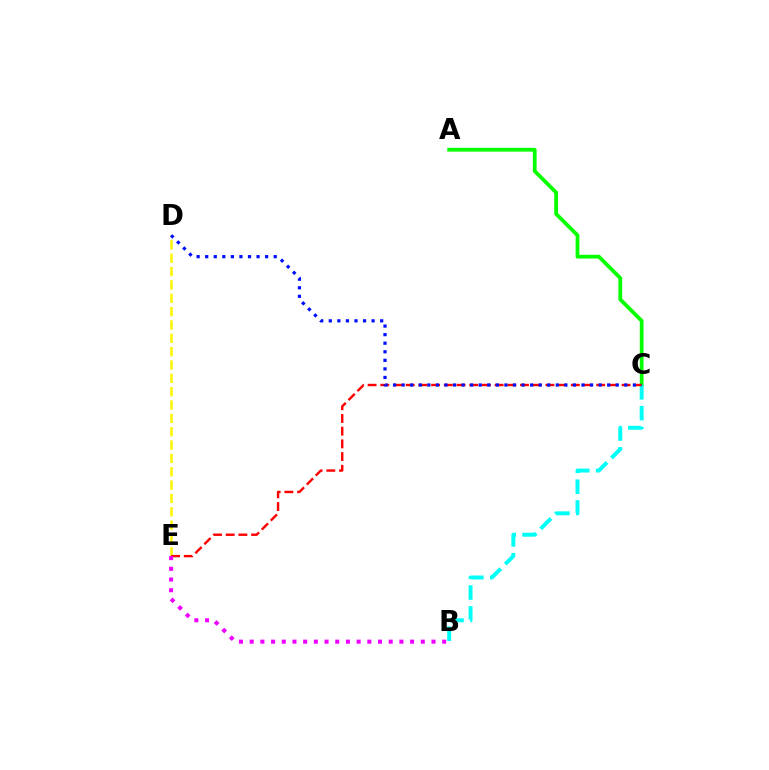{('A', 'C'): [{'color': '#08ff00', 'line_style': 'solid', 'thickness': 2.71}], ('B', 'C'): [{'color': '#00fff6', 'line_style': 'dashed', 'thickness': 2.83}], ('D', 'E'): [{'color': '#fcf500', 'line_style': 'dashed', 'thickness': 1.81}], ('C', 'E'): [{'color': '#ff0000', 'line_style': 'dashed', 'thickness': 1.73}], ('B', 'E'): [{'color': '#ee00ff', 'line_style': 'dotted', 'thickness': 2.91}], ('C', 'D'): [{'color': '#0010ff', 'line_style': 'dotted', 'thickness': 2.33}]}